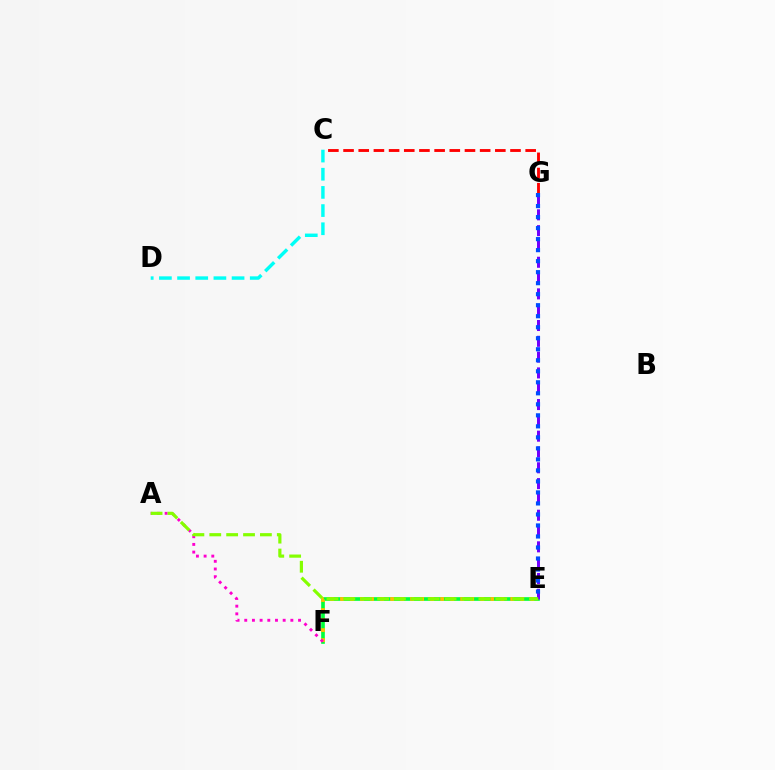{('E', 'F'): [{'color': '#00ff39', 'line_style': 'solid', 'thickness': 2.63}, {'color': '#ffbd00', 'line_style': 'dotted', 'thickness': 2.72}], ('A', 'F'): [{'color': '#ff00cf', 'line_style': 'dotted', 'thickness': 2.09}], ('E', 'G'): [{'color': '#7200ff', 'line_style': 'dashed', 'thickness': 2.15}, {'color': '#004bff', 'line_style': 'dotted', 'thickness': 2.99}], ('A', 'E'): [{'color': '#84ff00', 'line_style': 'dashed', 'thickness': 2.29}], ('C', 'D'): [{'color': '#00fff6', 'line_style': 'dashed', 'thickness': 2.47}], ('C', 'G'): [{'color': '#ff0000', 'line_style': 'dashed', 'thickness': 2.06}]}